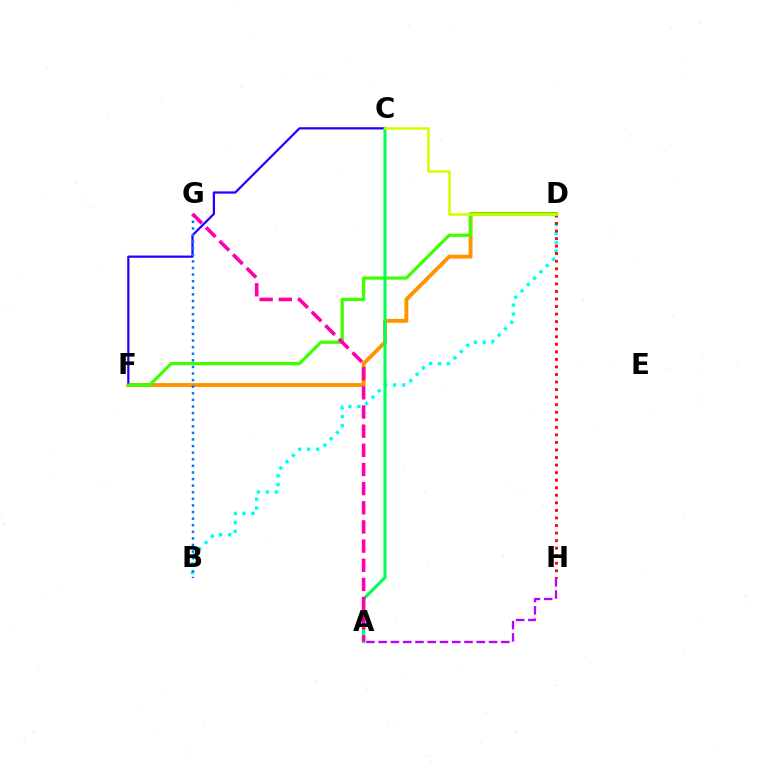{('D', 'F'): [{'color': '#ff9400', 'line_style': 'solid', 'thickness': 2.79}, {'color': '#3dff00', 'line_style': 'solid', 'thickness': 2.32}], ('B', 'D'): [{'color': '#00fff6', 'line_style': 'dotted', 'thickness': 2.43}], ('C', 'F'): [{'color': '#2500ff', 'line_style': 'solid', 'thickness': 1.61}], ('B', 'G'): [{'color': '#0074ff', 'line_style': 'dotted', 'thickness': 1.79}], ('A', 'H'): [{'color': '#b900ff', 'line_style': 'dashed', 'thickness': 1.67}], ('D', 'H'): [{'color': '#ff0000', 'line_style': 'dotted', 'thickness': 2.05}], ('A', 'C'): [{'color': '#00ff5c', 'line_style': 'solid', 'thickness': 2.24}], ('A', 'G'): [{'color': '#ff00ac', 'line_style': 'dashed', 'thickness': 2.6}], ('C', 'D'): [{'color': '#d1ff00', 'line_style': 'solid', 'thickness': 1.81}]}